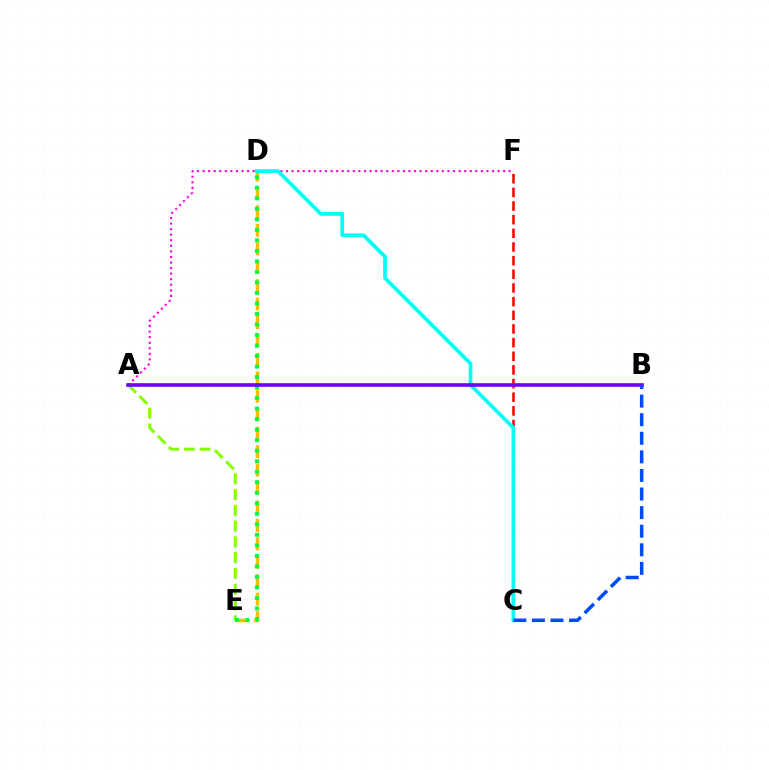{('C', 'F'): [{'color': '#ff0000', 'line_style': 'dashed', 'thickness': 1.86}], ('A', 'E'): [{'color': '#84ff00', 'line_style': 'dashed', 'thickness': 2.14}], ('A', 'F'): [{'color': '#ff00cf', 'line_style': 'dotted', 'thickness': 1.51}], ('D', 'E'): [{'color': '#ffbd00', 'line_style': 'dashed', 'thickness': 2.51}, {'color': '#00ff39', 'line_style': 'dotted', 'thickness': 2.86}], ('C', 'D'): [{'color': '#00fff6', 'line_style': 'solid', 'thickness': 2.67}], ('A', 'B'): [{'color': '#7200ff', 'line_style': 'solid', 'thickness': 2.6}], ('B', 'C'): [{'color': '#004bff', 'line_style': 'dashed', 'thickness': 2.52}]}